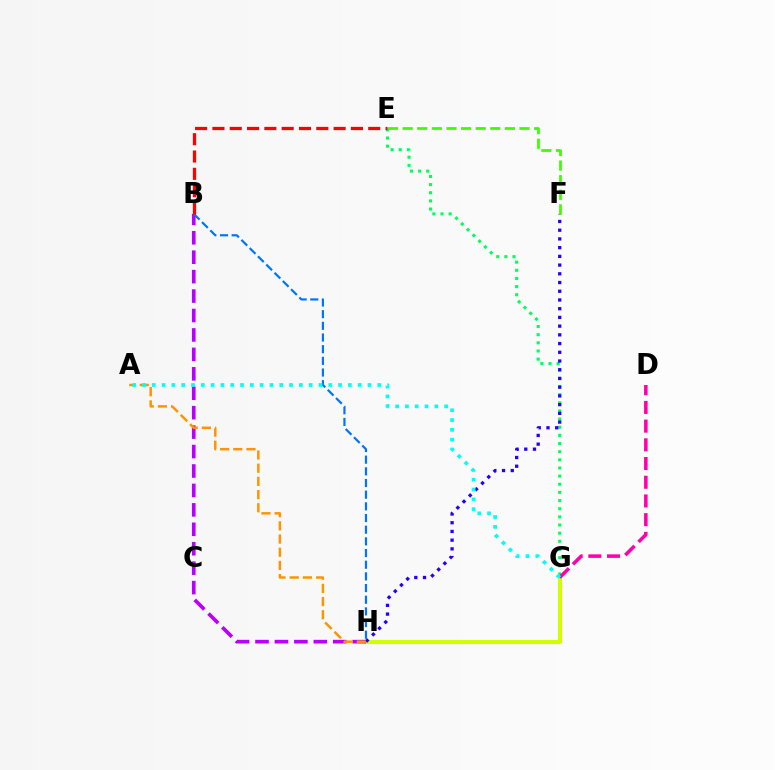{('E', 'G'): [{'color': '#00ff5c', 'line_style': 'dotted', 'thickness': 2.21}], ('G', 'H'): [{'color': '#d1ff00', 'line_style': 'solid', 'thickness': 2.97}], ('B', 'H'): [{'color': '#b900ff', 'line_style': 'dashed', 'thickness': 2.64}, {'color': '#0074ff', 'line_style': 'dashed', 'thickness': 1.59}], ('F', 'H'): [{'color': '#2500ff', 'line_style': 'dotted', 'thickness': 2.37}], ('D', 'G'): [{'color': '#ff00ac', 'line_style': 'dashed', 'thickness': 2.54}], ('E', 'F'): [{'color': '#3dff00', 'line_style': 'dashed', 'thickness': 1.98}], ('A', 'H'): [{'color': '#ff9400', 'line_style': 'dashed', 'thickness': 1.79}], ('B', 'E'): [{'color': '#ff0000', 'line_style': 'dashed', 'thickness': 2.35}], ('A', 'G'): [{'color': '#00fff6', 'line_style': 'dotted', 'thickness': 2.66}]}